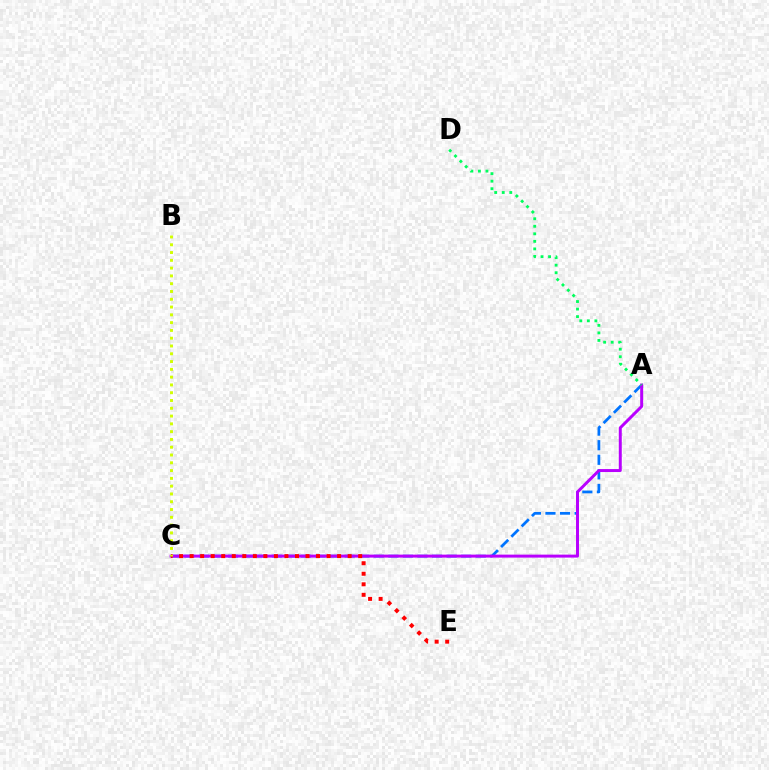{('A', 'C'): [{'color': '#0074ff', 'line_style': 'dashed', 'thickness': 1.98}, {'color': '#b900ff', 'line_style': 'solid', 'thickness': 2.14}], ('C', 'E'): [{'color': '#ff0000', 'line_style': 'dotted', 'thickness': 2.86}], ('A', 'D'): [{'color': '#00ff5c', 'line_style': 'dotted', 'thickness': 2.05}], ('B', 'C'): [{'color': '#d1ff00', 'line_style': 'dotted', 'thickness': 2.12}]}